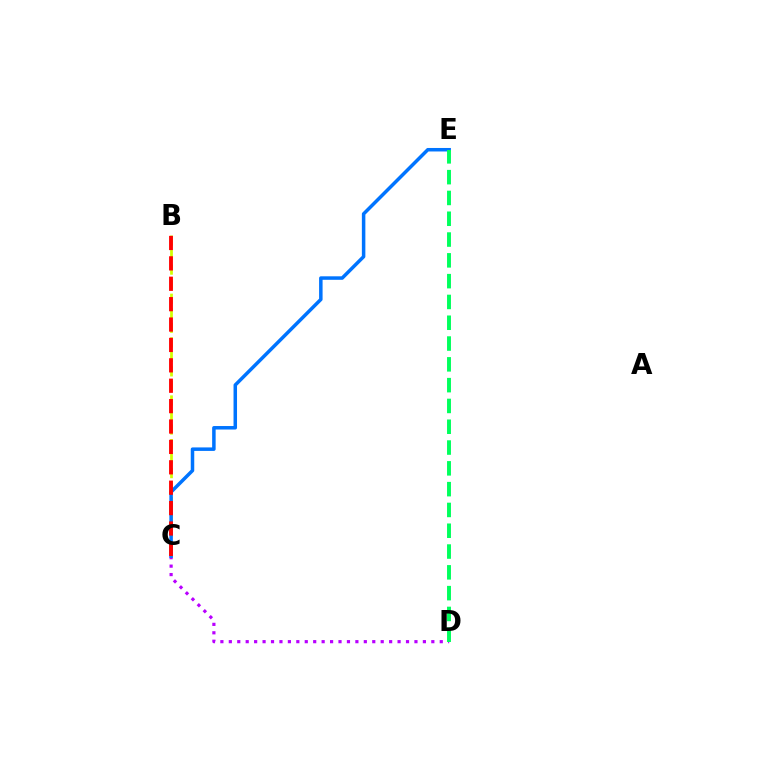{('C', 'D'): [{'color': '#b900ff', 'line_style': 'dotted', 'thickness': 2.29}], ('B', 'C'): [{'color': '#d1ff00', 'line_style': 'dashed', 'thickness': 1.97}, {'color': '#ff0000', 'line_style': 'dashed', 'thickness': 2.77}], ('C', 'E'): [{'color': '#0074ff', 'line_style': 'solid', 'thickness': 2.52}], ('D', 'E'): [{'color': '#00ff5c', 'line_style': 'dashed', 'thickness': 2.83}]}